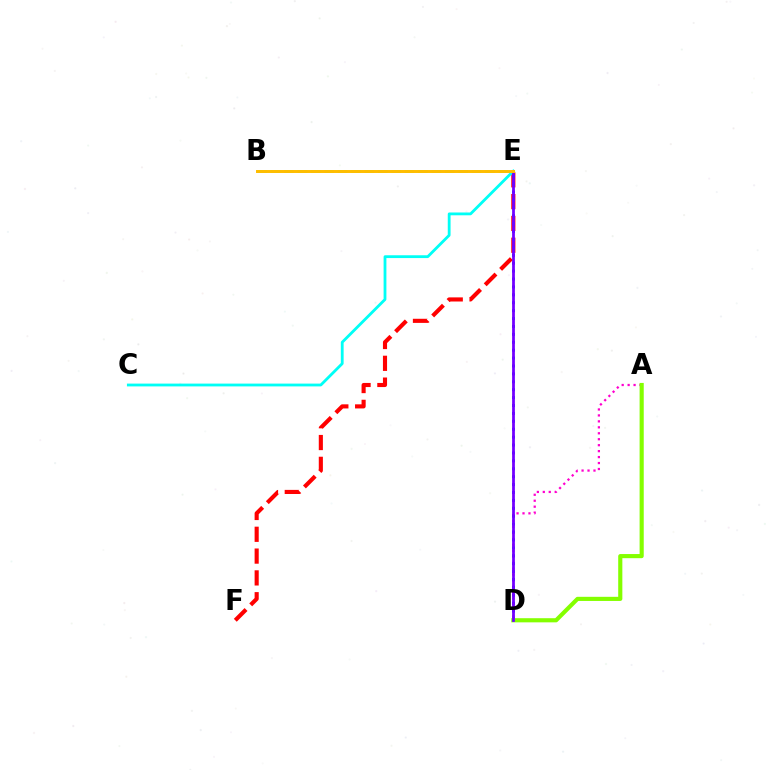{('A', 'D'): [{'color': '#ff00cf', 'line_style': 'dotted', 'thickness': 1.62}, {'color': '#84ff00', 'line_style': 'solid', 'thickness': 2.98}], ('E', 'F'): [{'color': '#ff0000', 'line_style': 'dashed', 'thickness': 2.96}], ('D', 'E'): [{'color': '#004bff', 'line_style': 'dotted', 'thickness': 2.15}, {'color': '#7200ff', 'line_style': 'solid', 'thickness': 1.99}], ('C', 'E'): [{'color': '#00fff6', 'line_style': 'solid', 'thickness': 2.02}], ('B', 'E'): [{'color': '#00ff39', 'line_style': 'dashed', 'thickness': 1.82}, {'color': '#ffbd00', 'line_style': 'solid', 'thickness': 2.13}]}